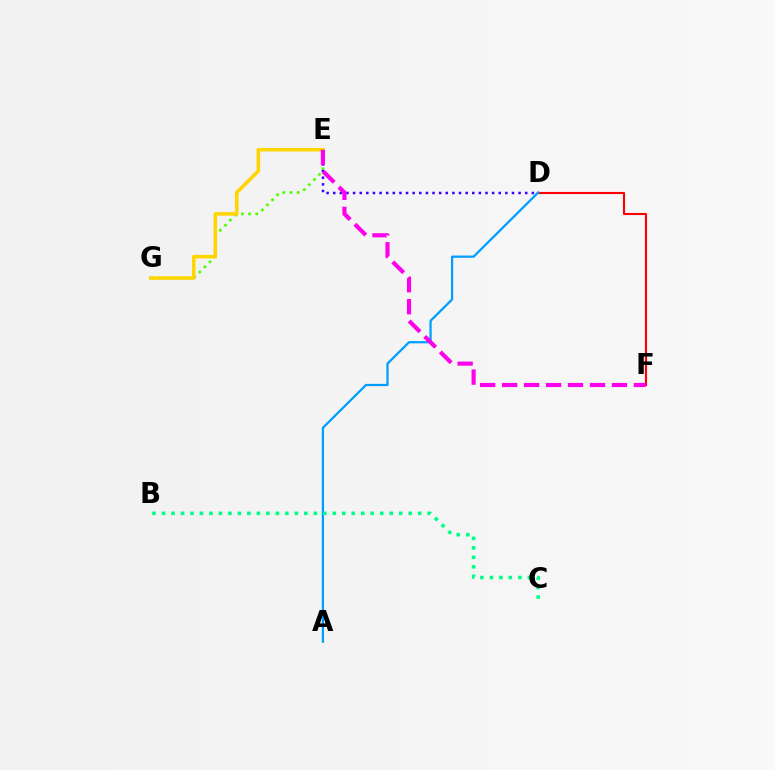{('E', 'G'): [{'color': '#4fff00', 'line_style': 'dotted', 'thickness': 1.95}, {'color': '#ffd500', 'line_style': 'solid', 'thickness': 2.53}], ('D', 'F'): [{'color': '#ff0000', 'line_style': 'solid', 'thickness': 1.52}], ('D', 'E'): [{'color': '#3700ff', 'line_style': 'dotted', 'thickness': 1.8}], ('A', 'D'): [{'color': '#009eff', 'line_style': 'solid', 'thickness': 1.62}], ('E', 'F'): [{'color': '#ff00ed', 'line_style': 'dashed', 'thickness': 2.98}], ('B', 'C'): [{'color': '#00ff86', 'line_style': 'dotted', 'thickness': 2.58}]}